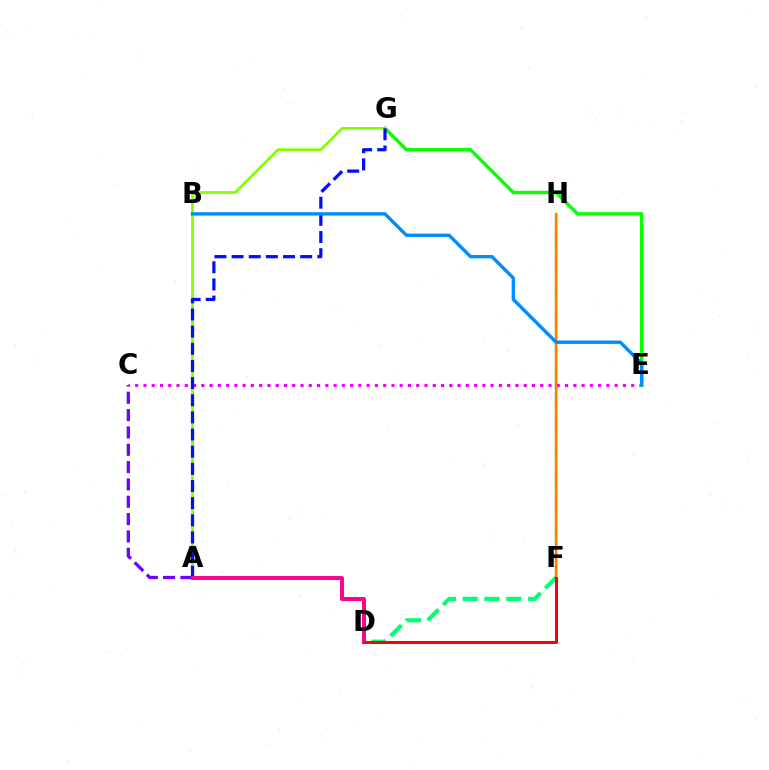{('F', 'H'): [{'color': '#fcf500', 'line_style': 'solid', 'thickness': 2.22}, {'color': '#00fff6', 'line_style': 'dotted', 'thickness': 1.67}, {'color': '#ff7c00', 'line_style': 'solid', 'thickness': 1.66}], ('A', 'C'): [{'color': '#7200ff', 'line_style': 'dashed', 'thickness': 2.35}], ('C', 'E'): [{'color': '#ee00ff', 'line_style': 'dotted', 'thickness': 2.25}], ('E', 'G'): [{'color': '#08ff00', 'line_style': 'solid', 'thickness': 2.45}], ('D', 'F'): [{'color': '#00ff74', 'line_style': 'dashed', 'thickness': 2.96}, {'color': '#ff0000', 'line_style': 'solid', 'thickness': 2.14}], ('A', 'G'): [{'color': '#84ff00', 'line_style': 'solid', 'thickness': 1.97}, {'color': '#0010ff', 'line_style': 'dashed', 'thickness': 2.33}], ('A', 'D'): [{'color': '#ff0094', 'line_style': 'solid', 'thickness': 2.85}], ('B', 'E'): [{'color': '#008cff', 'line_style': 'solid', 'thickness': 2.42}]}